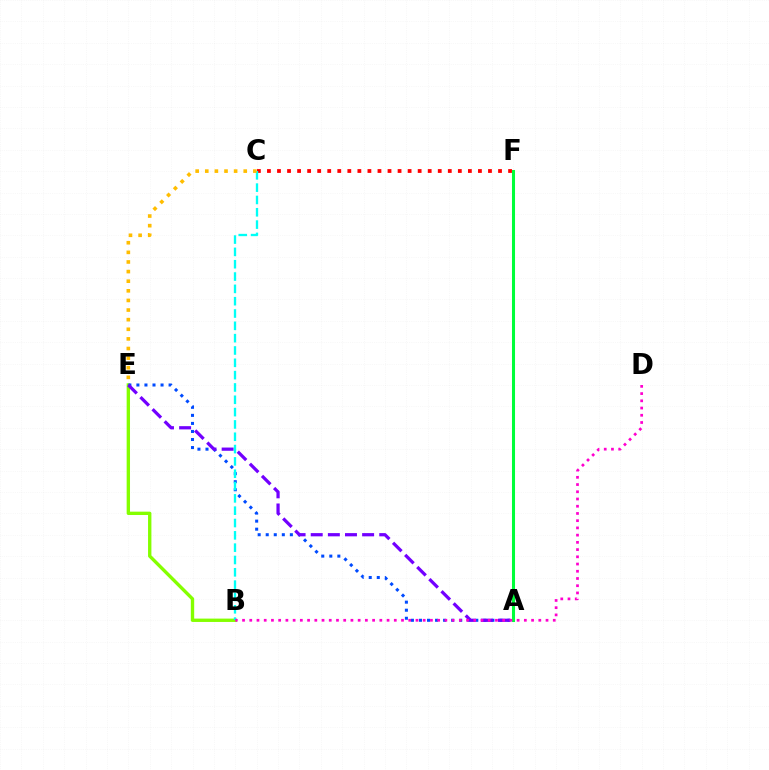{('B', 'E'): [{'color': '#84ff00', 'line_style': 'solid', 'thickness': 2.42}], ('C', 'F'): [{'color': '#ff0000', 'line_style': 'dotted', 'thickness': 2.73}], ('A', 'E'): [{'color': '#004bff', 'line_style': 'dotted', 'thickness': 2.19}, {'color': '#7200ff', 'line_style': 'dashed', 'thickness': 2.33}], ('B', 'C'): [{'color': '#00fff6', 'line_style': 'dashed', 'thickness': 1.67}], ('A', 'F'): [{'color': '#00ff39', 'line_style': 'solid', 'thickness': 2.2}], ('C', 'E'): [{'color': '#ffbd00', 'line_style': 'dotted', 'thickness': 2.61}], ('B', 'D'): [{'color': '#ff00cf', 'line_style': 'dotted', 'thickness': 1.96}]}